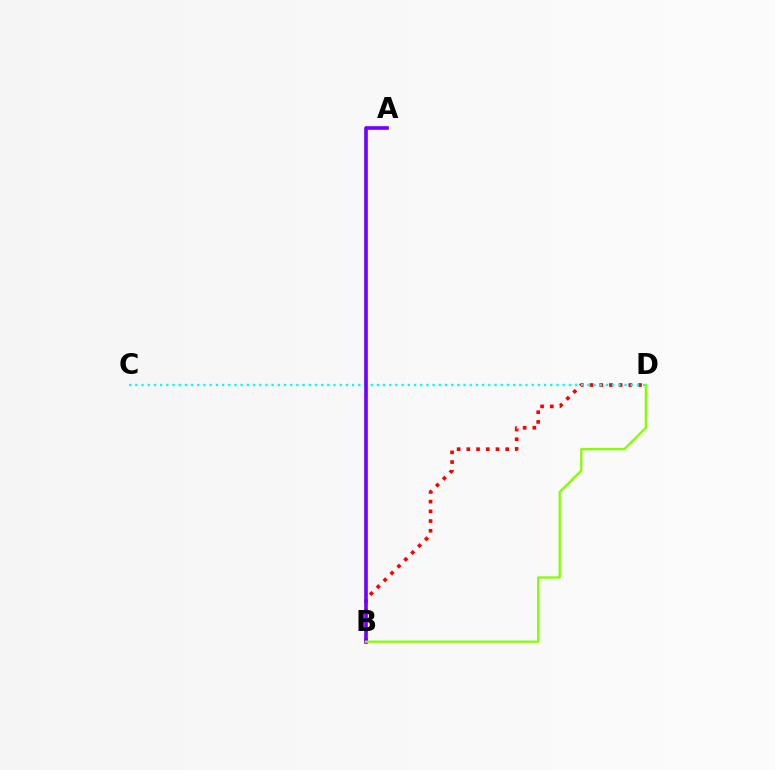{('B', 'D'): [{'color': '#ff0000', 'line_style': 'dotted', 'thickness': 2.64}, {'color': '#84ff00', 'line_style': 'solid', 'thickness': 1.65}], ('C', 'D'): [{'color': '#00fff6', 'line_style': 'dotted', 'thickness': 1.68}], ('A', 'B'): [{'color': '#7200ff', 'line_style': 'solid', 'thickness': 2.62}]}